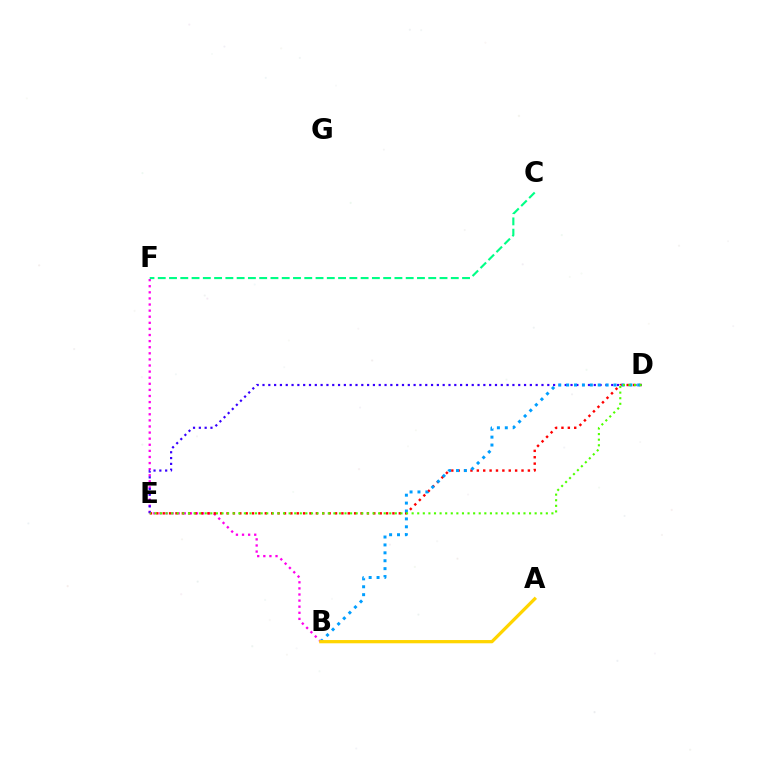{('B', 'F'): [{'color': '#ff00ed', 'line_style': 'dotted', 'thickness': 1.66}], ('D', 'E'): [{'color': '#ff0000', 'line_style': 'dotted', 'thickness': 1.73}, {'color': '#3700ff', 'line_style': 'dotted', 'thickness': 1.58}, {'color': '#4fff00', 'line_style': 'dotted', 'thickness': 1.52}], ('C', 'F'): [{'color': '#00ff86', 'line_style': 'dashed', 'thickness': 1.53}], ('B', 'D'): [{'color': '#009eff', 'line_style': 'dotted', 'thickness': 2.15}], ('A', 'B'): [{'color': '#ffd500', 'line_style': 'solid', 'thickness': 2.34}]}